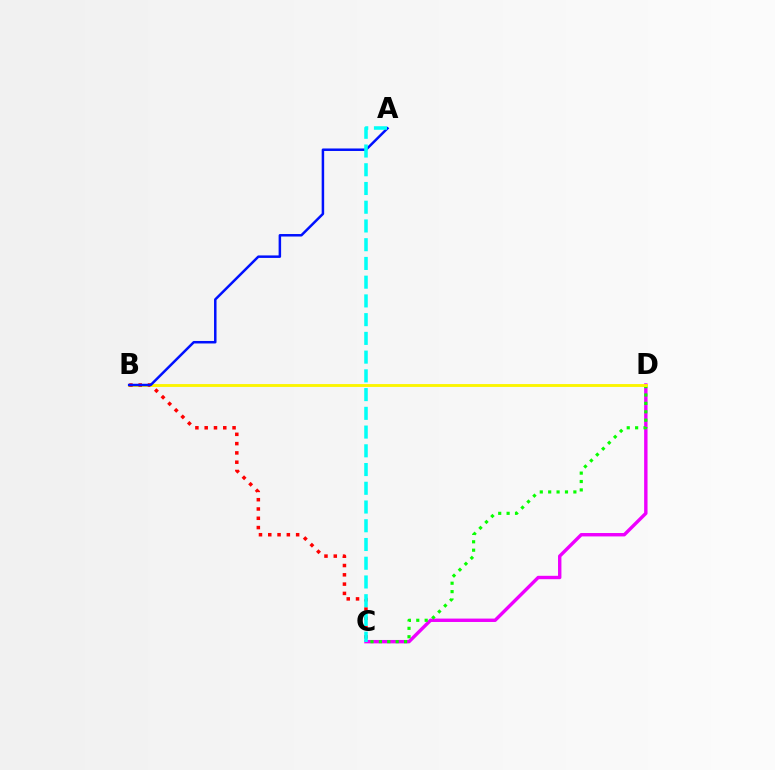{('C', 'D'): [{'color': '#ee00ff', 'line_style': 'solid', 'thickness': 2.45}, {'color': '#08ff00', 'line_style': 'dotted', 'thickness': 2.28}], ('B', 'D'): [{'color': '#fcf500', 'line_style': 'solid', 'thickness': 2.07}], ('B', 'C'): [{'color': '#ff0000', 'line_style': 'dotted', 'thickness': 2.52}], ('A', 'B'): [{'color': '#0010ff', 'line_style': 'solid', 'thickness': 1.8}], ('A', 'C'): [{'color': '#00fff6', 'line_style': 'dashed', 'thickness': 2.55}]}